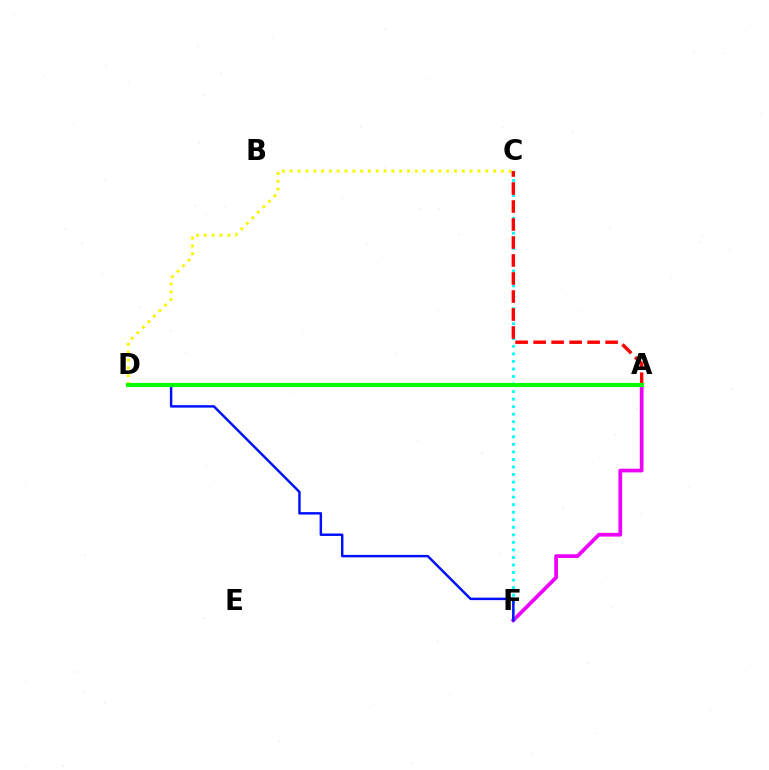{('A', 'F'): [{'color': '#ee00ff', 'line_style': 'solid', 'thickness': 2.68}], ('C', 'F'): [{'color': '#00fff6', 'line_style': 'dotted', 'thickness': 2.05}], ('C', 'D'): [{'color': '#fcf500', 'line_style': 'dotted', 'thickness': 2.12}], ('D', 'F'): [{'color': '#0010ff', 'line_style': 'solid', 'thickness': 1.77}], ('A', 'C'): [{'color': '#ff0000', 'line_style': 'dashed', 'thickness': 2.45}], ('A', 'D'): [{'color': '#08ff00', 'line_style': 'solid', 'thickness': 2.95}]}